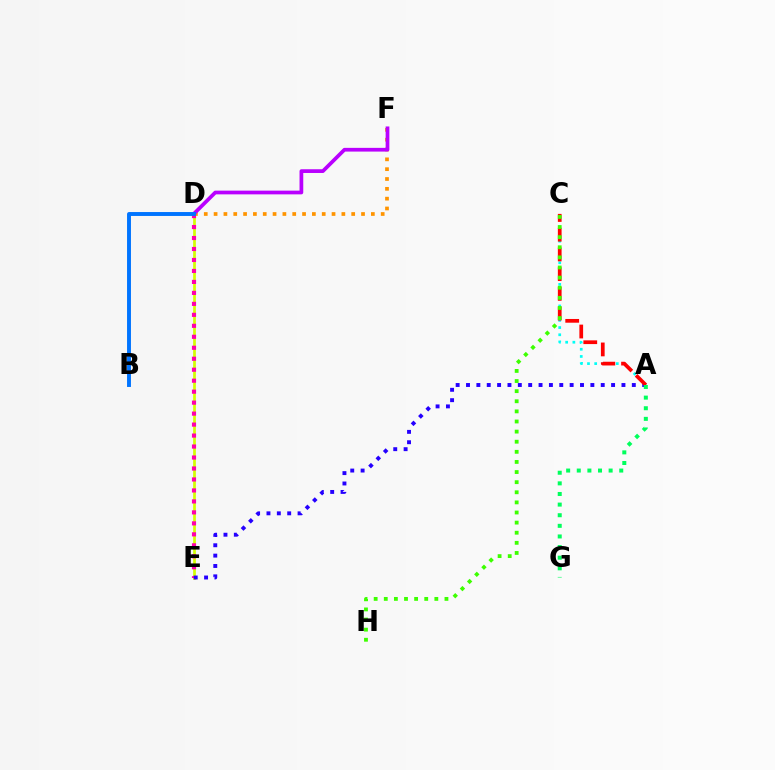{('D', 'F'): [{'color': '#ff9400', 'line_style': 'dotted', 'thickness': 2.67}, {'color': '#b900ff', 'line_style': 'solid', 'thickness': 2.69}], ('A', 'C'): [{'color': '#00fff6', 'line_style': 'dotted', 'thickness': 1.96}, {'color': '#ff0000', 'line_style': 'dashed', 'thickness': 2.68}], ('D', 'E'): [{'color': '#d1ff00', 'line_style': 'solid', 'thickness': 1.96}, {'color': '#ff00ac', 'line_style': 'dotted', 'thickness': 2.98}], ('A', 'E'): [{'color': '#2500ff', 'line_style': 'dotted', 'thickness': 2.82}], ('B', 'D'): [{'color': '#0074ff', 'line_style': 'solid', 'thickness': 2.82}], ('A', 'G'): [{'color': '#00ff5c', 'line_style': 'dotted', 'thickness': 2.89}], ('C', 'H'): [{'color': '#3dff00', 'line_style': 'dotted', 'thickness': 2.75}]}